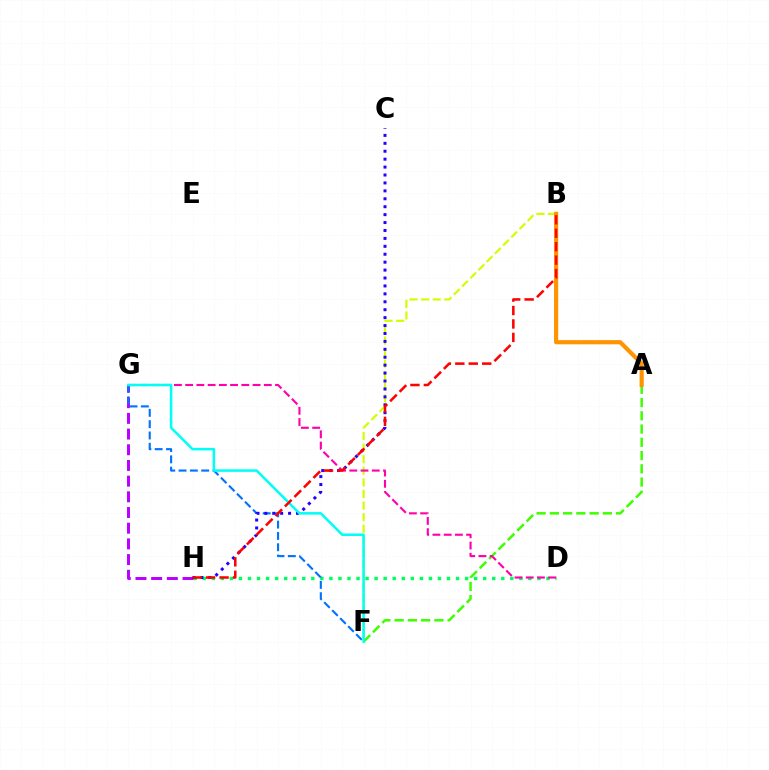{('B', 'F'): [{'color': '#d1ff00', 'line_style': 'dashed', 'thickness': 1.58}], ('D', 'H'): [{'color': '#00ff5c', 'line_style': 'dotted', 'thickness': 2.46}], ('A', 'F'): [{'color': '#3dff00', 'line_style': 'dashed', 'thickness': 1.8}], ('D', 'G'): [{'color': '#ff00ac', 'line_style': 'dashed', 'thickness': 1.53}], ('G', 'H'): [{'color': '#b900ff', 'line_style': 'dashed', 'thickness': 2.13}], ('A', 'B'): [{'color': '#ff9400', 'line_style': 'solid', 'thickness': 3.0}], ('F', 'G'): [{'color': '#0074ff', 'line_style': 'dashed', 'thickness': 1.54}, {'color': '#00fff6', 'line_style': 'solid', 'thickness': 1.82}], ('C', 'H'): [{'color': '#2500ff', 'line_style': 'dotted', 'thickness': 2.15}], ('B', 'H'): [{'color': '#ff0000', 'line_style': 'dashed', 'thickness': 1.83}]}